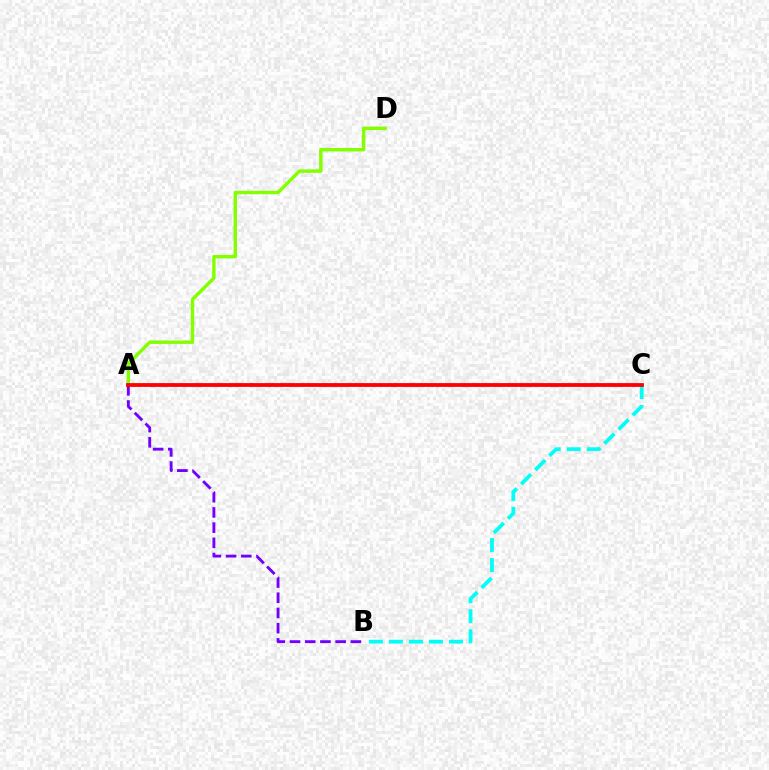{('B', 'C'): [{'color': '#00fff6', 'line_style': 'dashed', 'thickness': 2.72}], ('A', 'D'): [{'color': '#84ff00', 'line_style': 'solid', 'thickness': 2.46}], ('A', 'B'): [{'color': '#7200ff', 'line_style': 'dashed', 'thickness': 2.07}], ('A', 'C'): [{'color': '#ff0000', 'line_style': 'solid', 'thickness': 2.73}]}